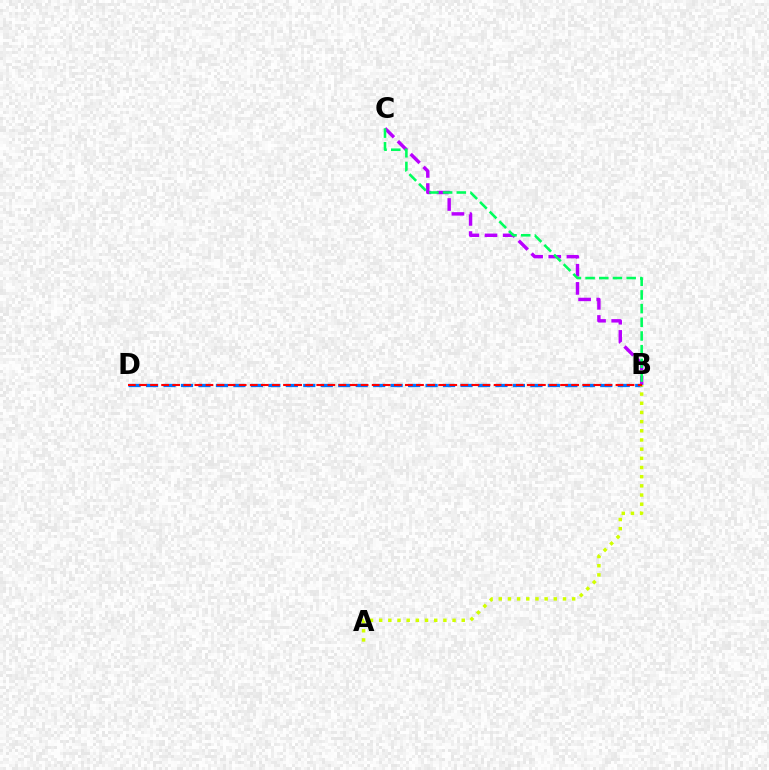{('B', 'C'): [{'color': '#b900ff', 'line_style': 'dashed', 'thickness': 2.47}, {'color': '#00ff5c', 'line_style': 'dashed', 'thickness': 1.86}], ('B', 'D'): [{'color': '#0074ff', 'line_style': 'dashed', 'thickness': 2.37}, {'color': '#ff0000', 'line_style': 'dashed', 'thickness': 1.51}], ('A', 'B'): [{'color': '#d1ff00', 'line_style': 'dotted', 'thickness': 2.49}]}